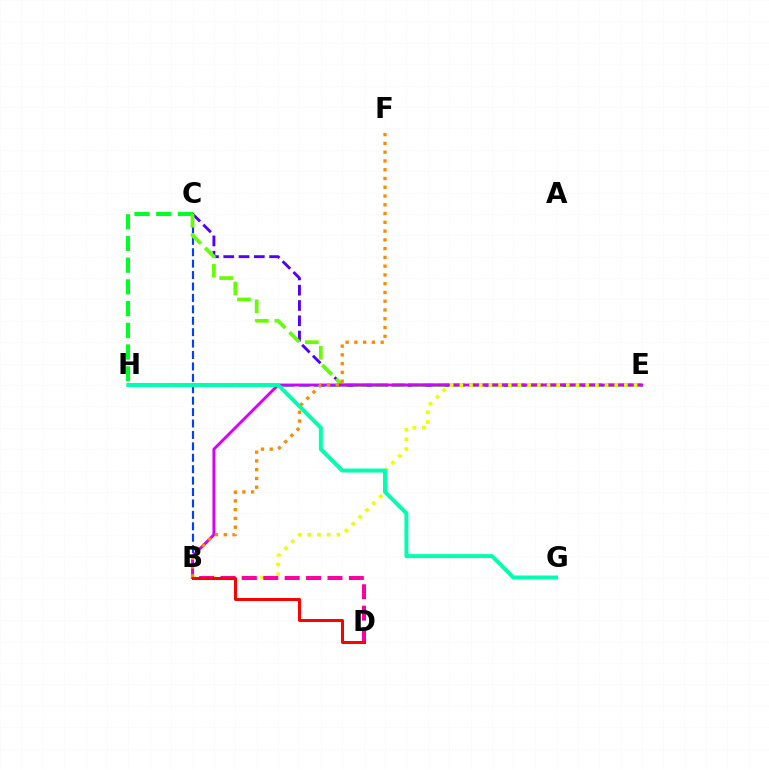{('C', 'H'): [{'color': '#00ff27', 'line_style': 'dashed', 'thickness': 2.95}], ('E', 'H'): [{'color': '#00c7ff', 'line_style': 'dashed', 'thickness': 2.1}], ('B', 'C'): [{'color': '#003fff', 'line_style': 'dashed', 'thickness': 1.55}], ('C', 'E'): [{'color': '#4f00ff', 'line_style': 'dashed', 'thickness': 2.08}, {'color': '#66ff00', 'line_style': 'dashed', 'thickness': 2.66}], ('B', 'E'): [{'color': '#d600ff', 'line_style': 'solid', 'thickness': 2.08}, {'color': '#eeff00', 'line_style': 'dotted', 'thickness': 2.63}], ('B', 'D'): [{'color': '#ff00a0', 'line_style': 'dashed', 'thickness': 2.91}, {'color': '#ff0000', 'line_style': 'solid', 'thickness': 2.17}], ('B', 'F'): [{'color': '#ff8800', 'line_style': 'dotted', 'thickness': 2.38}], ('G', 'H'): [{'color': '#00ffaf', 'line_style': 'solid', 'thickness': 2.86}]}